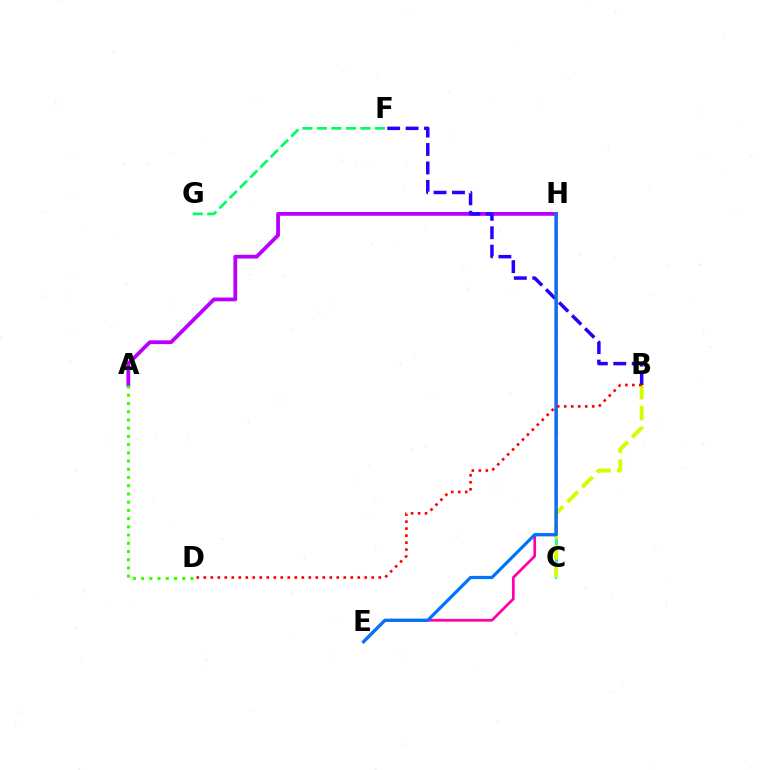{('C', 'H'): [{'color': '#ff9400', 'line_style': 'dashed', 'thickness': 1.92}, {'color': '#00fff6', 'line_style': 'solid', 'thickness': 1.61}], ('A', 'H'): [{'color': '#b900ff', 'line_style': 'solid', 'thickness': 2.72}], ('B', 'F'): [{'color': '#2500ff', 'line_style': 'dashed', 'thickness': 2.5}], ('B', 'C'): [{'color': '#d1ff00', 'line_style': 'dashed', 'thickness': 2.83}], ('E', 'H'): [{'color': '#ff00ac', 'line_style': 'solid', 'thickness': 1.96}, {'color': '#0074ff', 'line_style': 'solid', 'thickness': 2.31}], ('B', 'D'): [{'color': '#ff0000', 'line_style': 'dotted', 'thickness': 1.9}], ('A', 'D'): [{'color': '#3dff00', 'line_style': 'dotted', 'thickness': 2.23}], ('F', 'G'): [{'color': '#00ff5c', 'line_style': 'dashed', 'thickness': 1.97}]}